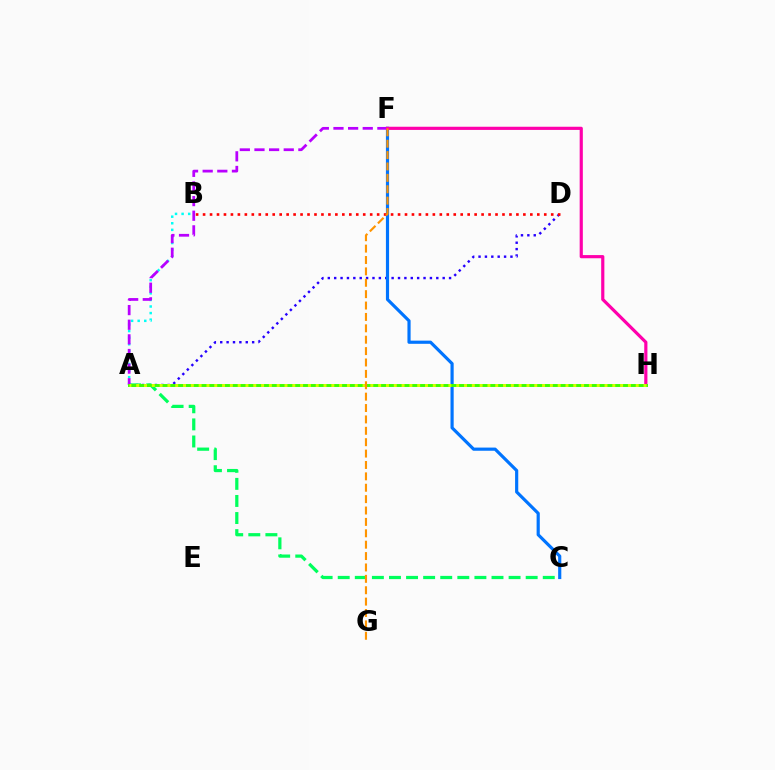{('A', 'D'): [{'color': '#2500ff', 'line_style': 'dotted', 'thickness': 1.73}], ('A', 'C'): [{'color': '#00ff5c', 'line_style': 'dashed', 'thickness': 2.32}], ('C', 'F'): [{'color': '#0074ff', 'line_style': 'solid', 'thickness': 2.28}], ('A', 'B'): [{'color': '#00fff6', 'line_style': 'dotted', 'thickness': 1.79}], ('A', 'F'): [{'color': '#b900ff', 'line_style': 'dashed', 'thickness': 1.99}], ('F', 'H'): [{'color': '#ff00ac', 'line_style': 'solid', 'thickness': 2.29}], ('A', 'H'): [{'color': '#3dff00', 'line_style': 'solid', 'thickness': 2.11}, {'color': '#d1ff00', 'line_style': 'dotted', 'thickness': 2.12}], ('B', 'D'): [{'color': '#ff0000', 'line_style': 'dotted', 'thickness': 1.89}], ('F', 'G'): [{'color': '#ff9400', 'line_style': 'dashed', 'thickness': 1.55}]}